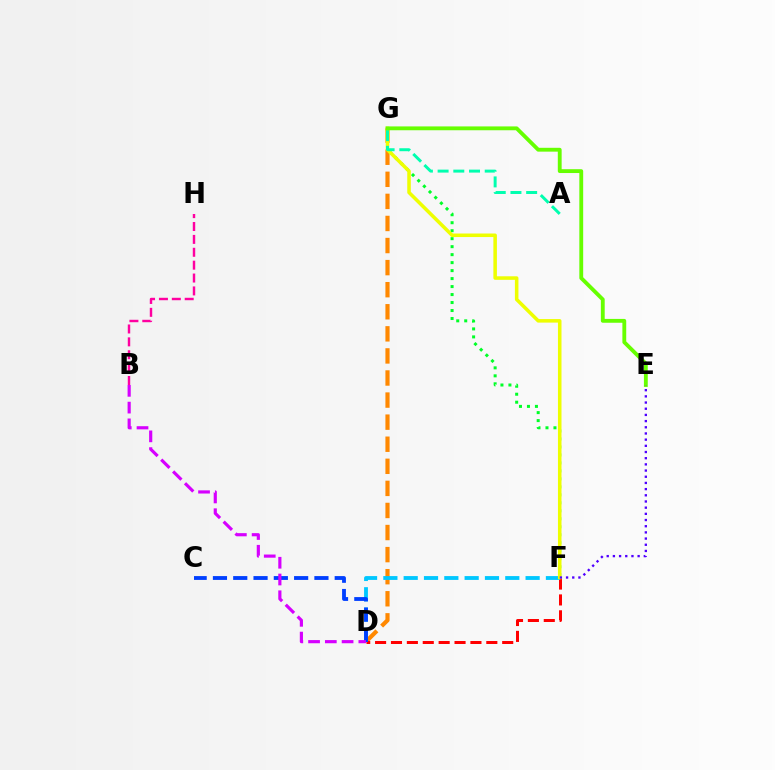{('D', 'G'): [{'color': '#ff8800', 'line_style': 'dashed', 'thickness': 3.0}], ('D', 'F'): [{'color': '#ff0000', 'line_style': 'dashed', 'thickness': 2.16}, {'color': '#00c7ff', 'line_style': 'dashed', 'thickness': 2.76}], ('F', 'G'): [{'color': '#00ff27', 'line_style': 'dotted', 'thickness': 2.17}, {'color': '#eeff00', 'line_style': 'solid', 'thickness': 2.55}], ('B', 'H'): [{'color': '#ff00a0', 'line_style': 'dashed', 'thickness': 1.75}], ('C', 'D'): [{'color': '#003fff', 'line_style': 'dashed', 'thickness': 2.76}], ('A', 'G'): [{'color': '#00ffaf', 'line_style': 'dashed', 'thickness': 2.13}], ('E', 'G'): [{'color': '#66ff00', 'line_style': 'solid', 'thickness': 2.77}], ('B', 'D'): [{'color': '#d600ff', 'line_style': 'dashed', 'thickness': 2.28}], ('E', 'F'): [{'color': '#4f00ff', 'line_style': 'dotted', 'thickness': 1.68}]}